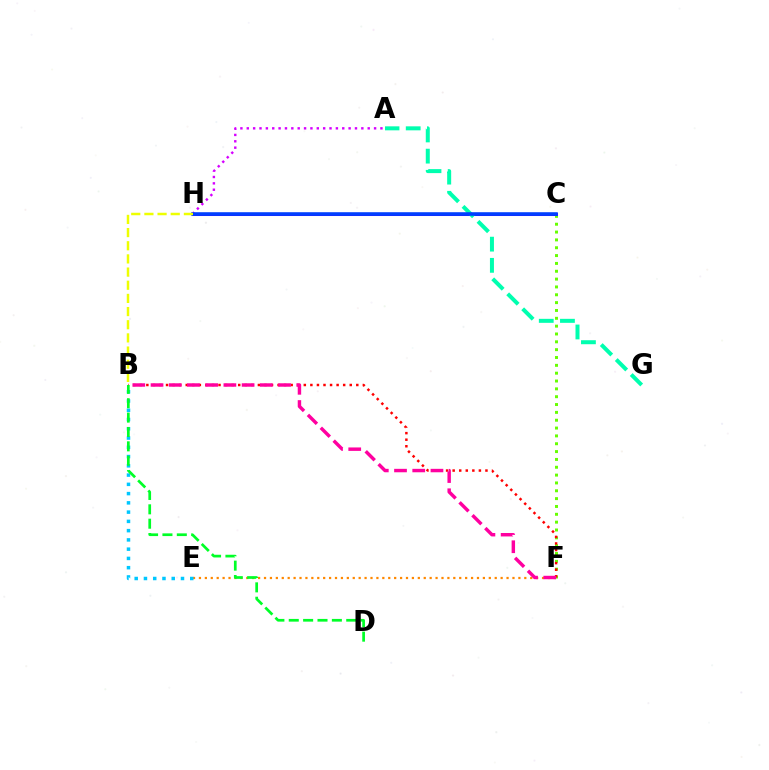{('C', 'F'): [{'color': '#66ff00', 'line_style': 'dotted', 'thickness': 2.13}], ('A', 'H'): [{'color': '#d600ff', 'line_style': 'dotted', 'thickness': 1.73}], ('C', 'H'): [{'color': '#4f00ff', 'line_style': 'solid', 'thickness': 2.18}, {'color': '#003fff', 'line_style': 'solid', 'thickness': 2.57}], ('E', 'F'): [{'color': '#ff8800', 'line_style': 'dotted', 'thickness': 1.61}], ('B', 'E'): [{'color': '#00c7ff', 'line_style': 'dotted', 'thickness': 2.52}], ('A', 'G'): [{'color': '#00ffaf', 'line_style': 'dashed', 'thickness': 2.88}], ('B', 'F'): [{'color': '#ff0000', 'line_style': 'dotted', 'thickness': 1.78}, {'color': '#ff00a0', 'line_style': 'dashed', 'thickness': 2.47}], ('B', 'H'): [{'color': '#eeff00', 'line_style': 'dashed', 'thickness': 1.79}], ('B', 'D'): [{'color': '#00ff27', 'line_style': 'dashed', 'thickness': 1.95}]}